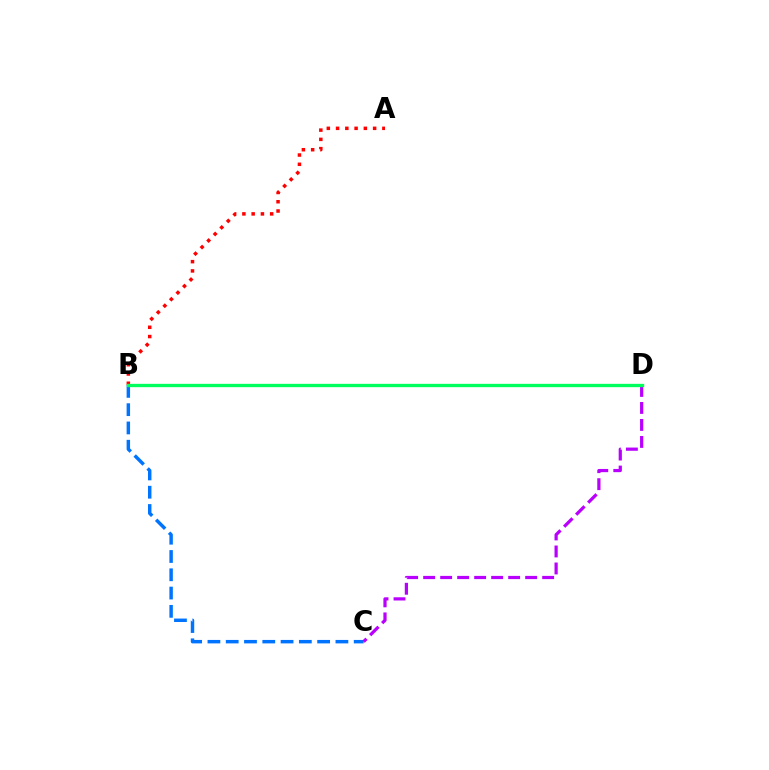{('B', 'D'): [{'color': '#d1ff00', 'line_style': 'solid', 'thickness': 2.17}, {'color': '#00ff5c', 'line_style': 'solid', 'thickness': 2.38}], ('A', 'B'): [{'color': '#ff0000', 'line_style': 'dotted', 'thickness': 2.52}], ('B', 'C'): [{'color': '#0074ff', 'line_style': 'dashed', 'thickness': 2.48}], ('C', 'D'): [{'color': '#b900ff', 'line_style': 'dashed', 'thickness': 2.31}]}